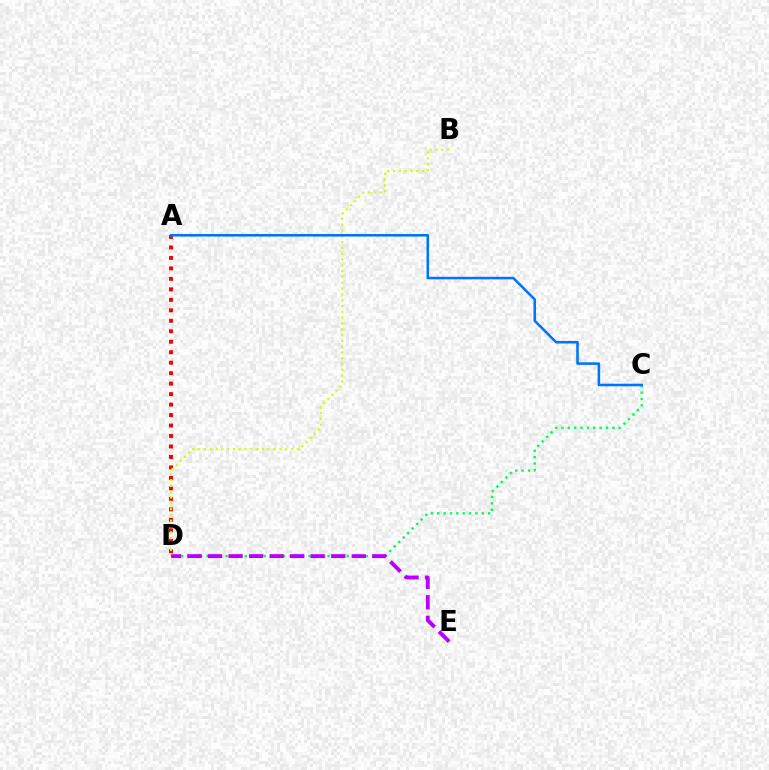{('C', 'D'): [{'color': '#00ff5c', 'line_style': 'dotted', 'thickness': 1.73}], ('A', 'D'): [{'color': '#ff0000', 'line_style': 'dotted', 'thickness': 2.85}], ('B', 'D'): [{'color': '#d1ff00', 'line_style': 'dotted', 'thickness': 1.58}], ('D', 'E'): [{'color': '#b900ff', 'line_style': 'dashed', 'thickness': 2.79}], ('A', 'C'): [{'color': '#0074ff', 'line_style': 'solid', 'thickness': 1.83}]}